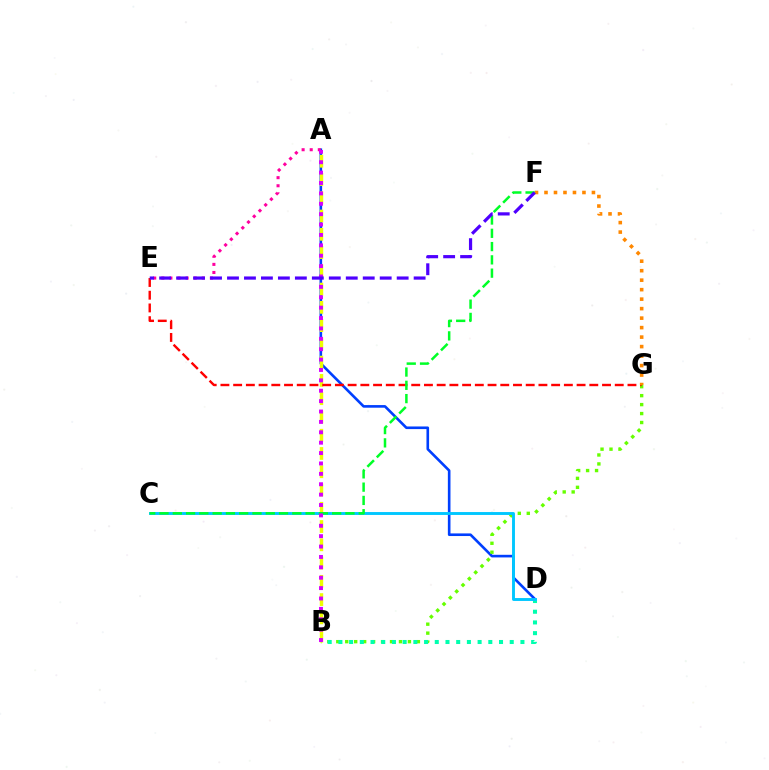{('A', 'D'): [{'color': '#003fff', 'line_style': 'solid', 'thickness': 1.89}], ('B', 'G'): [{'color': '#66ff00', 'line_style': 'dotted', 'thickness': 2.43}], ('A', 'B'): [{'color': '#eeff00', 'line_style': 'dashed', 'thickness': 2.48}, {'color': '#d600ff', 'line_style': 'dotted', 'thickness': 2.82}], ('E', 'G'): [{'color': '#ff0000', 'line_style': 'dashed', 'thickness': 1.73}], ('A', 'E'): [{'color': '#ff00a0', 'line_style': 'dotted', 'thickness': 2.2}], ('B', 'D'): [{'color': '#00ffaf', 'line_style': 'dotted', 'thickness': 2.91}], ('F', 'G'): [{'color': '#ff8800', 'line_style': 'dotted', 'thickness': 2.58}], ('C', 'D'): [{'color': '#00c7ff', 'line_style': 'solid', 'thickness': 2.09}], ('C', 'F'): [{'color': '#00ff27', 'line_style': 'dashed', 'thickness': 1.8}], ('E', 'F'): [{'color': '#4f00ff', 'line_style': 'dashed', 'thickness': 2.3}]}